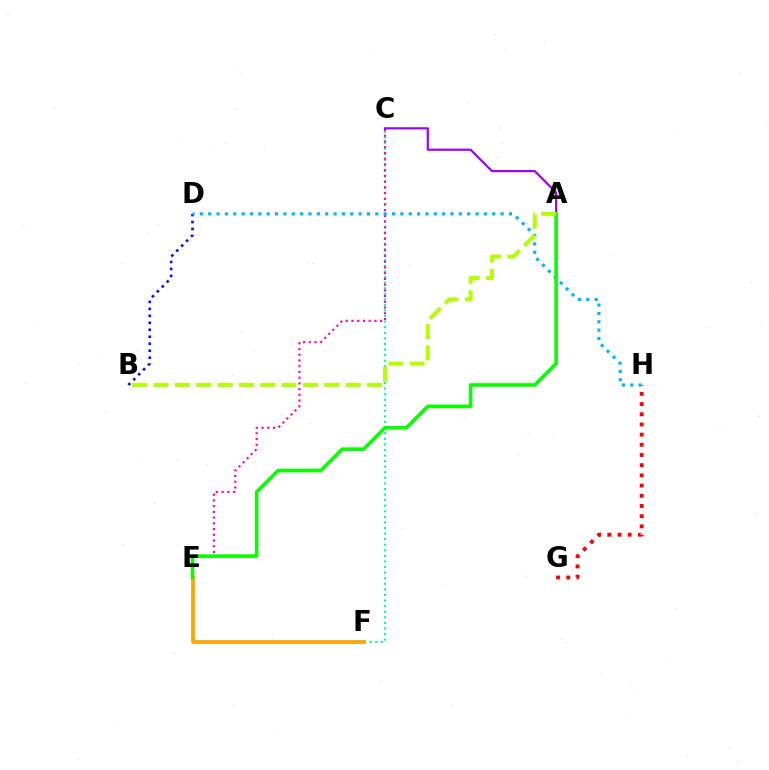{('C', 'F'): [{'color': '#00ff9d', 'line_style': 'dotted', 'thickness': 1.52}], ('G', 'H'): [{'color': '#ff0000', 'line_style': 'dotted', 'thickness': 2.77}], ('B', 'D'): [{'color': '#0010ff', 'line_style': 'dotted', 'thickness': 1.89}], ('C', 'E'): [{'color': '#ff00bd', 'line_style': 'dotted', 'thickness': 1.56}], ('D', 'H'): [{'color': '#00b5ff', 'line_style': 'dotted', 'thickness': 2.27}], ('A', 'C'): [{'color': '#9b00ff', 'line_style': 'solid', 'thickness': 1.58}], ('E', 'F'): [{'color': '#ffa500', 'line_style': 'solid', 'thickness': 2.71}], ('A', 'E'): [{'color': '#08ff00', 'line_style': 'solid', 'thickness': 2.59}], ('A', 'B'): [{'color': '#b3ff00', 'line_style': 'dashed', 'thickness': 2.9}]}